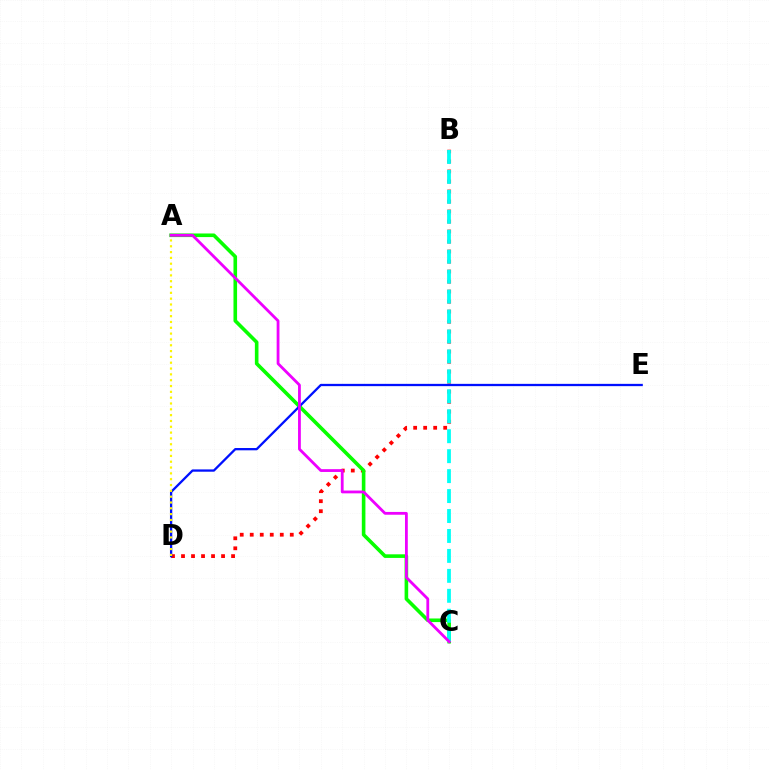{('B', 'D'): [{'color': '#ff0000', 'line_style': 'dotted', 'thickness': 2.72}], ('A', 'C'): [{'color': '#08ff00', 'line_style': 'solid', 'thickness': 2.6}, {'color': '#ee00ff', 'line_style': 'solid', 'thickness': 2.02}], ('B', 'C'): [{'color': '#00fff6', 'line_style': 'dashed', 'thickness': 2.71}], ('D', 'E'): [{'color': '#0010ff', 'line_style': 'solid', 'thickness': 1.65}], ('A', 'D'): [{'color': '#fcf500', 'line_style': 'dotted', 'thickness': 1.58}]}